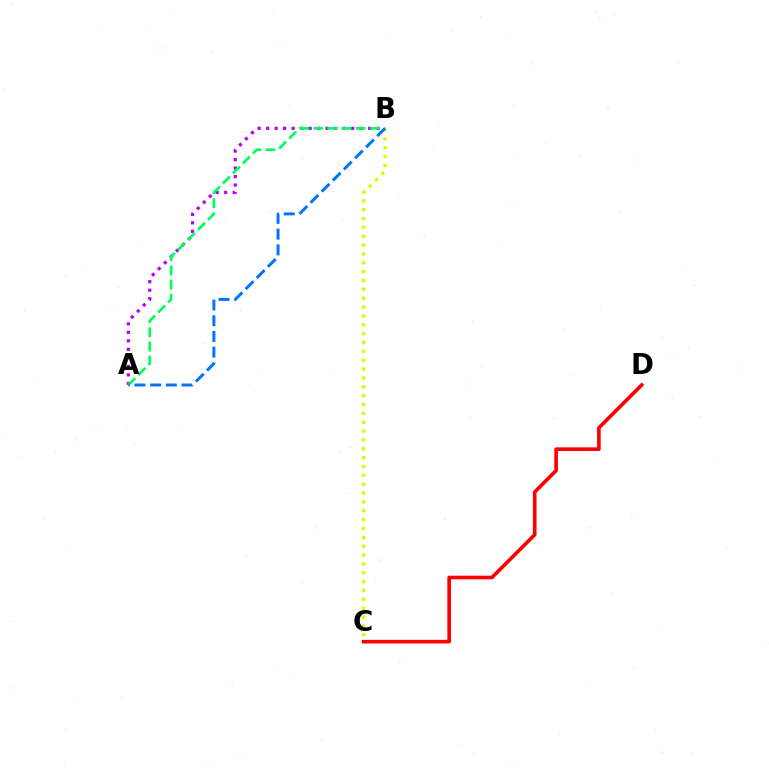{('A', 'B'): [{'color': '#b900ff', 'line_style': 'dotted', 'thickness': 2.31}, {'color': '#00ff5c', 'line_style': 'dashed', 'thickness': 1.92}, {'color': '#0074ff', 'line_style': 'dashed', 'thickness': 2.13}], ('B', 'C'): [{'color': '#d1ff00', 'line_style': 'dotted', 'thickness': 2.41}], ('C', 'D'): [{'color': '#ff0000', 'line_style': 'solid', 'thickness': 2.62}]}